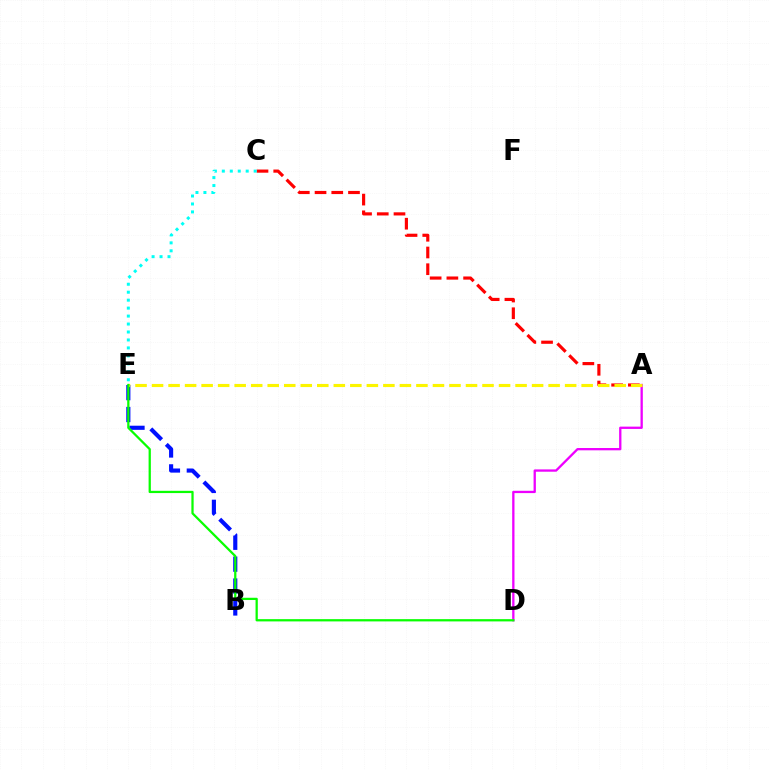{('B', 'E'): [{'color': '#0010ff', 'line_style': 'dashed', 'thickness': 2.97}], ('A', 'D'): [{'color': '#ee00ff', 'line_style': 'solid', 'thickness': 1.66}], ('A', 'C'): [{'color': '#ff0000', 'line_style': 'dashed', 'thickness': 2.27}], ('A', 'E'): [{'color': '#fcf500', 'line_style': 'dashed', 'thickness': 2.24}], ('C', 'E'): [{'color': '#00fff6', 'line_style': 'dotted', 'thickness': 2.16}], ('D', 'E'): [{'color': '#08ff00', 'line_style': 'solid', 'thickness': 1.63}]}